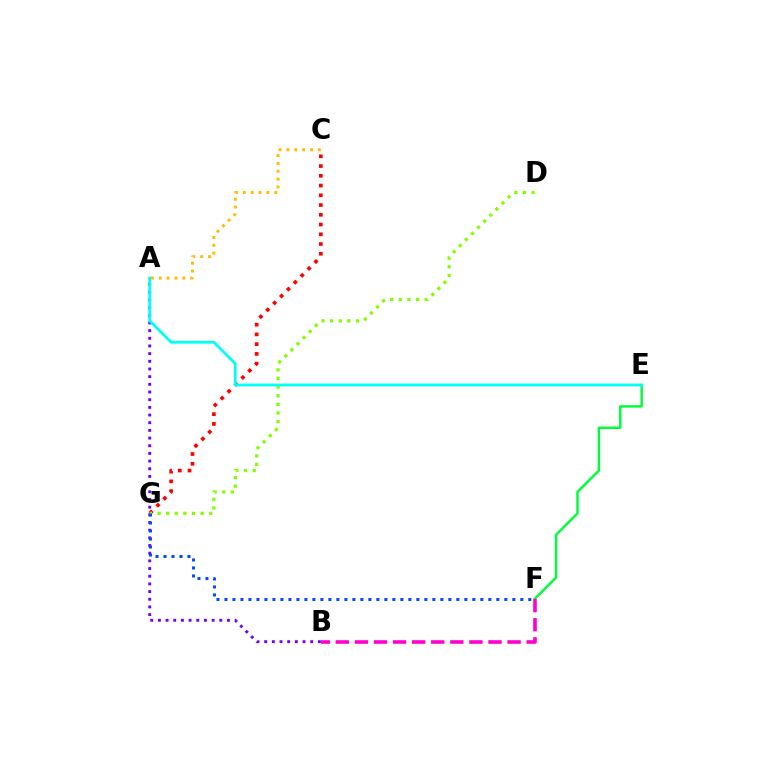{('A', 'B'): [{'color': '#7200ff', 'line_style': 'dotted', 'thickness': 2.09}], ('E', 'F'): [{'color': '#00ff39', 'line_style': 'solid', 'thickness': 1.78}], ('C', 'G'): [{'color': '#ff0000', 'line_style': 'dotted', 'thickness': 2.65}], ('D', 'G'): [{'color': '#84ff00', 'line_style': 'dotted', 'thickness': 2.34}], ('A', 'E'): [{'color': '#00fff6', 'line_style': 'solid', 'thickness': 2.01}], ('F', 'G'): [{'color': '#004bff', 'line_style': 'dotted', 'thickness': 2.17}], ('A', 'C'): [{'color': '#ffbd00', 'line_style': 'dotted', 'thickness': 2.13}], ('B', 'F'): [{'color': '#ff00cf', 'line_style': 'dashed', 'thickness': 2.59}]}